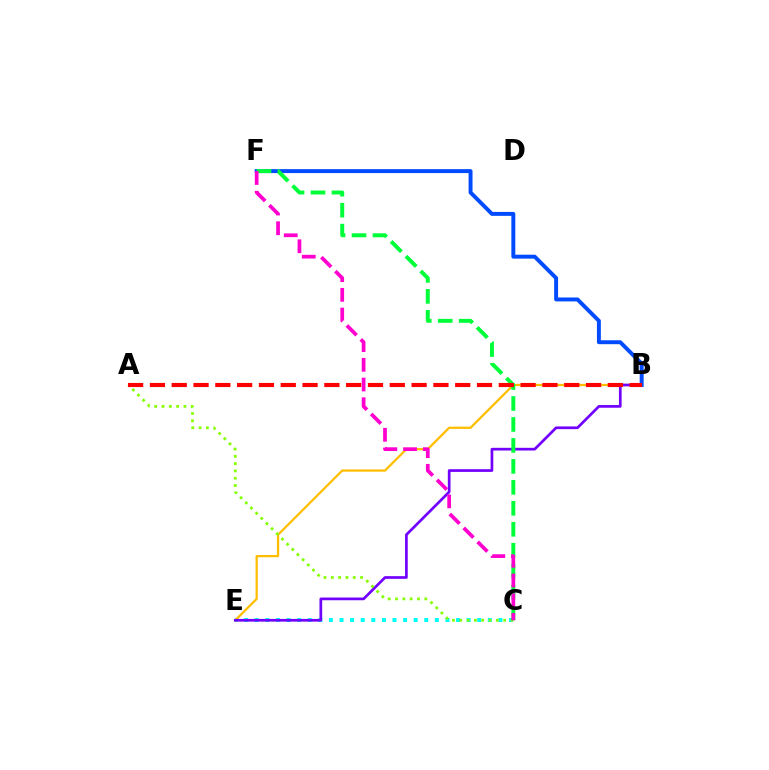{('C', 'E'): [{'color': '#00fff6', 'line_style': 'dotted', 'thickness': 2.88}], ('B', 'E'): [{'color': '#ffbd00', 'line_style': 'solid', 'thickness': 1.63}, {'color': '#7200ff', 'line_style': 'solid', 'thickness': 1.95}], ('A', 'C'): [{'color': '#84ff00', 'line_style': 'dotted', 'thickness': 1.99}], ('B', 'F'): [{'color': '#004bff', 'line_style': 'solid', 'thickness': 2.83}], ('C', 'F'): [{'color': '#00ff39', 'line_style': 'dashed', 'thickness': 2.85}, {'color': '#ff00cf', 'line_style': 'dashed', 'thickness': 2.68}], ('A', 'B'): [{'color': '#ff0000', 'line_style': 'dashed', 'thickness': 2.96}]}